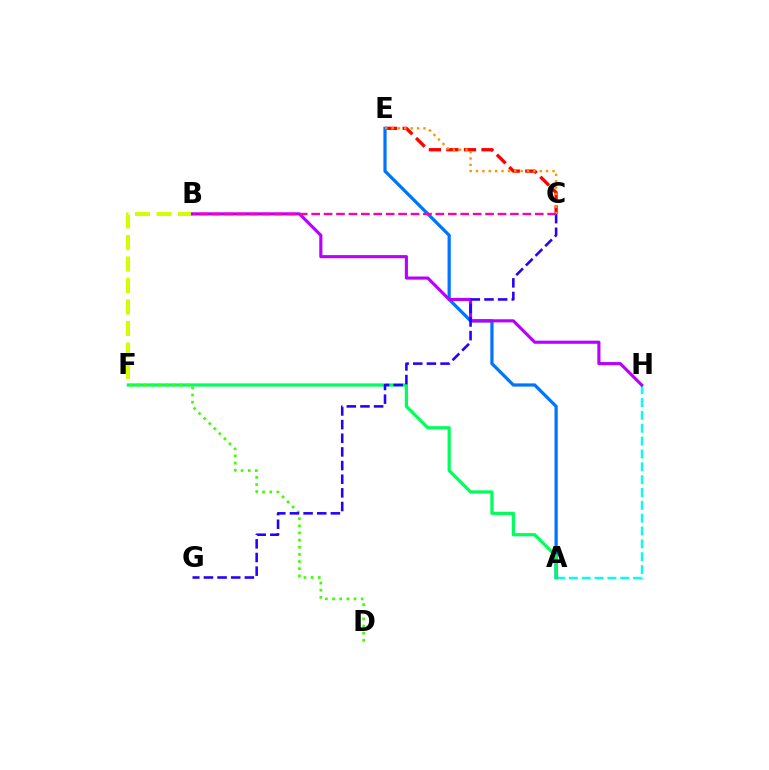{('A', 'H'): [{'color': '#00fff6', 'line_style': 'dashed', 'thickness': 1.75}], ('A', 'E'): [{'color': '#0074ff', 'line_style': 'solid', 'thickness': 2.32}], ('A', 'F'): [{'color': '#00ff5c', 'line_style': 'solid', 'thickness': 2.32}], ('B', 'F'): [{'color': '#d1ff00', 'line_style': 'dashed', 'thickness': 2.92}], ('B', 'H'): [{'color': '#b900ff', 'line_style': 'solid', 'thickness': 2.25}], ('C', 'E'): [{'color': '#ff0000', 'line_style': 'dashed', 'thickness': 2.38}, {'color': '#ff9400', 'line_style': 'dotted', 'thickness': 1.73}], ('D', 'F'): [{'color': '#3dff00', 'line_style': 'dotted', 'thickness': 1.94}], ('C', 'G'): [{'color': '#2500ff', 'line_style': 'dashed', 'thickness': 1.85}], ('B', 'C'): [{'color': '#ff00ac', 'line_style': 'dashed', 'thickness': 1.69}]}